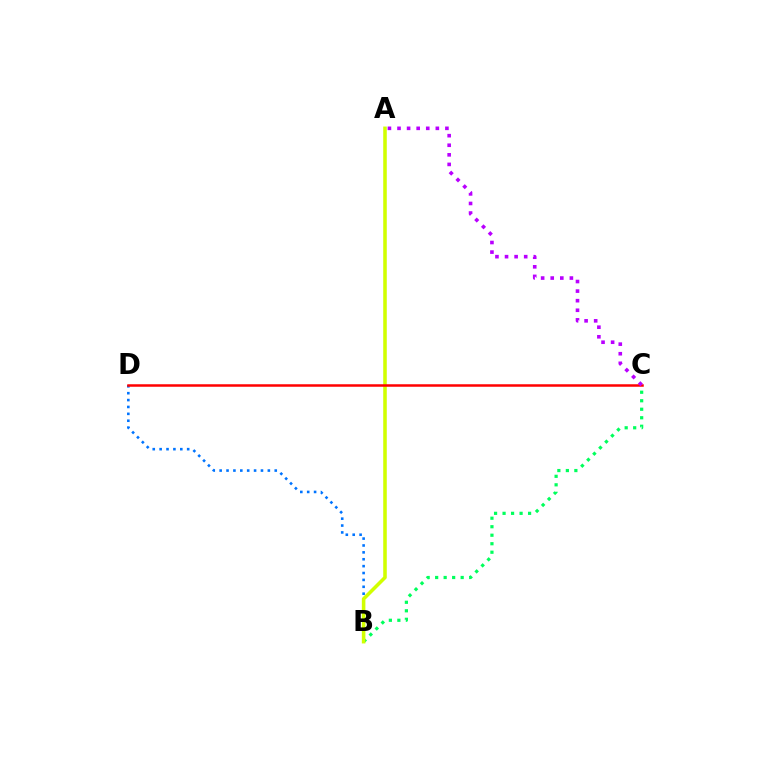{('B', 'C'): [{'color': '#00ff5c', 'line_style': 'dotted', 'thickness': 2.31}], ('B', 'D'): [{'color': '#0074ff', 'line_style': 'dotted', 'thickness': 1.87}], ('A', 'B'): [{'color': '#d1ff00', 'line_style': 'solid', 'thickness': 2.56}], ('C', 'D'): [{'color': '#ff0000', 'line_style': 'solid', 'thickness': 1.8}], ('A', 'C'): [{'color': '#b900ff', 'line_style': 'dotted', 'thickness': 2.6}]}